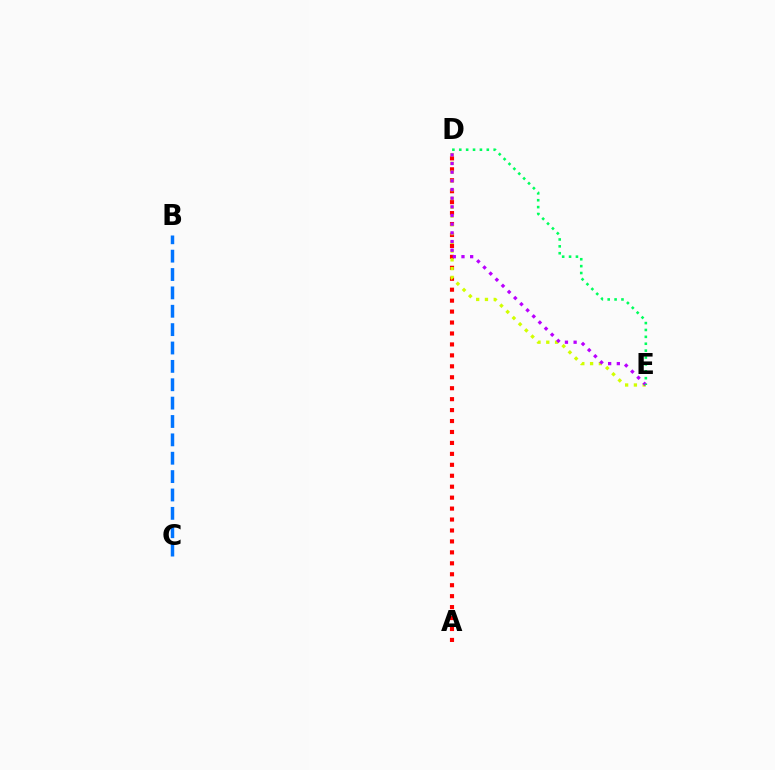{('A', 'D'): [{'color': '#ff0000', 'line_style': 'dotted', 'thickness': 2.97}], ('D', 'E'): [{'color': '#d1ff00', 'line_style': 'dotted', 'thickness': 2.38}, {'color': '#b900ff', 'line_style': 'dotted', 'thickness': 2.36}, {'color': '#00ff5c', 'line_style': 'dotted', 'thickness': 1.87}], ('B', 'C'): [{'color': '#0074ff', 'line_style': 'dashed', 'thickness': 2.5}]}